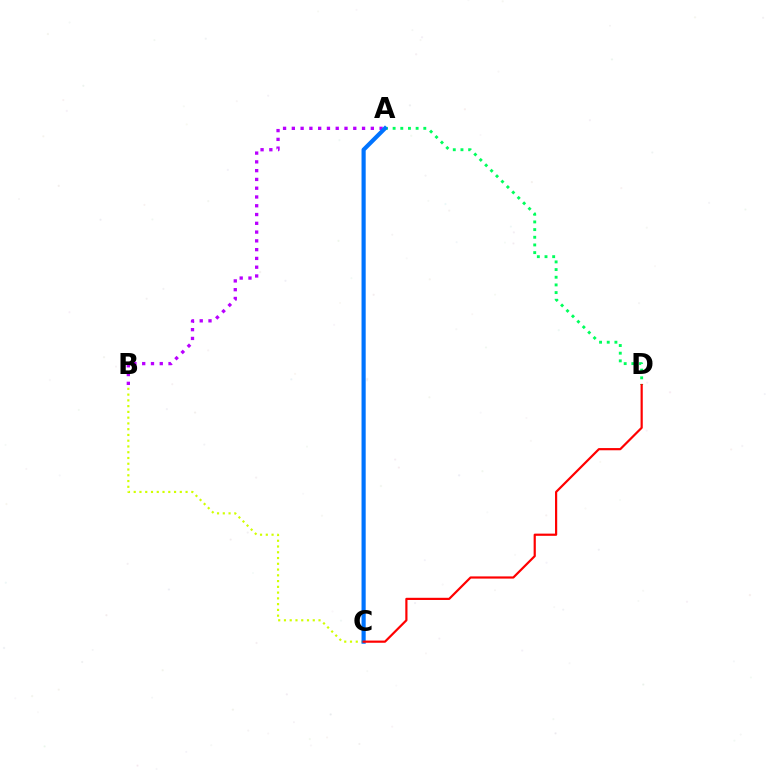{('A', 'D'): [{'color': '#00ff5c', 'line_style': 'dotted', 'thickness': 2.08}], ('B', 'C'): [{'color': '#d1ff00', 'line_style': 'dotted', 'thickness': 1.57}], ('A', 'B'): [{'color': '#b900ff', 'line_style': 'dotted', 'thickness': 2.38}], ('A', 'C'): [{'color': '#0074ff', 'line_style': 'solid', 'thickness': 2.99}], ('C', 'D'): [{'color': '#ff0000', 'line_style': 'solid', 'thickness': 1.58}]}